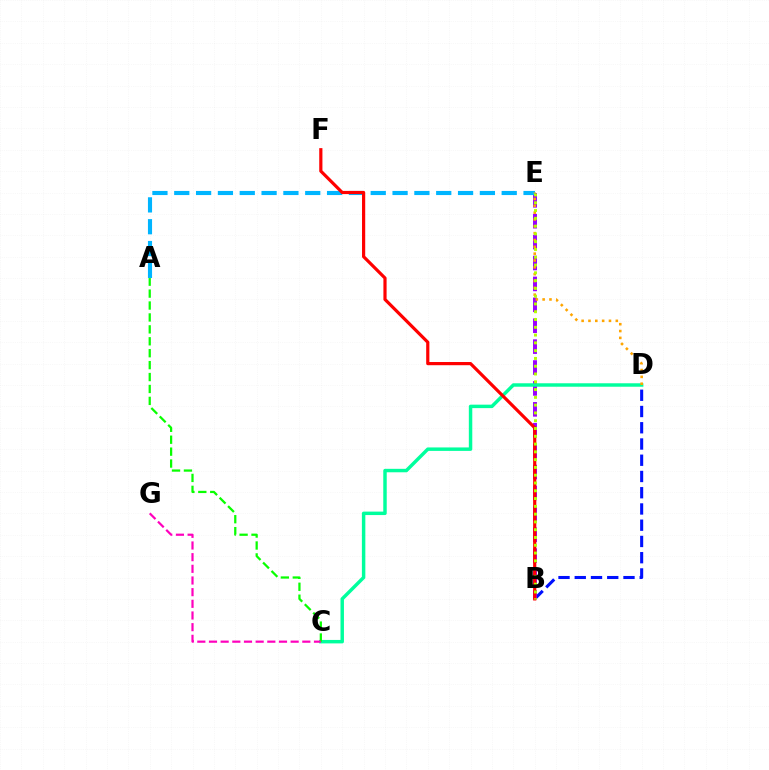{('B', 'D'): [{'color': '#0010ff', 'line_style': 'dashed', 'thickness': 2.21}], ('B', 'E'): [{'color': '#9b00ff', 'line_style': 'dashed', 'thickness': 2.84}, {'color': '#b3ff00', 'line_style': 'dotted', 'thickness': 2.12}], ('C', 'D'): [{'color': '#00ff9d', 'line_style': 'solid', 'thickness': 2.49}], ('A', 'C'): [{'color': '#08ff00', 'line_style': 'dashed', 'thickness': 1.62}], ('A', 'E'): [{'color': '#00b5ff', 'line_style': 'dashed', 'thickness': 2.97}], ('B', 'F'): [{'color': '#ff0000', 'line_style': 'solid', 'thickness': 2.3}], ('D', 'E'): [{'color': '#ffa500', 'line_style': 'dotted', 'thickness': 1.86}], ('C', 'G'): [{'color': '#ff00bd', 'line_style': 'dashed', 'thickness': 1.58}]}